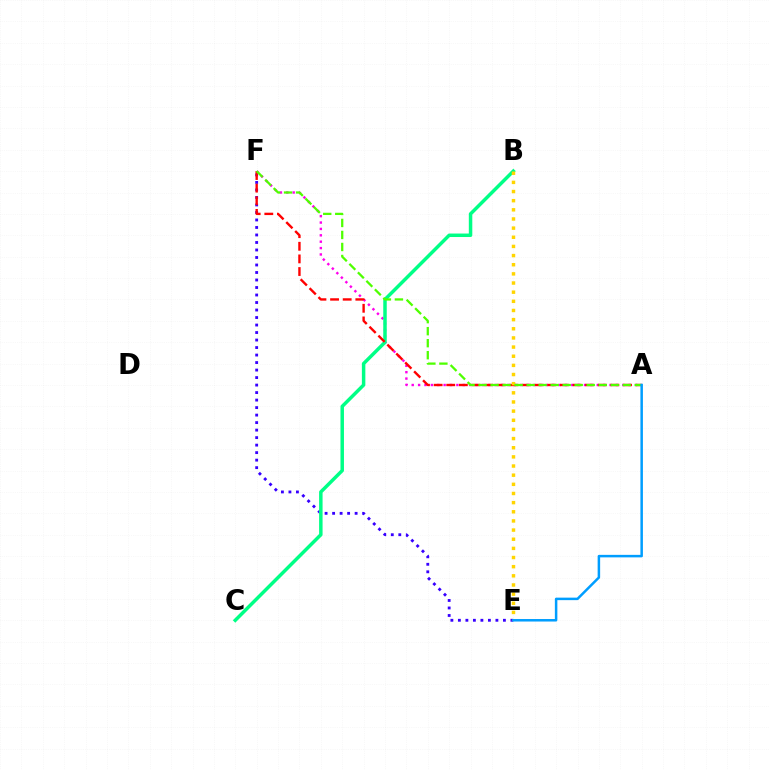{('E', 'F'): [{'color': '#3700ff', 'line_style': 'dotted', 'thickness': 2.04}], ('A', 'F'): [{'color': '#ff00ed', 'line_style': 'dotted', 'thickness': 1.73}, {'color': '#ff0000', 'line_style': 'dashed', 'thickness': 1.72}, {'color': '#4fff00', 'line_style': 'dashed', 'thickness': 1.63}], ('B', 'C'): [{'color': '#00ff86', 'line_style': 'solid', 'thickness': 2.51}], ('B', 'E'): [{'color': '#ffd500', 'line_style': 'dotted', 'thickness': 2.49}], ('A', 'E'): [{'color': '#009eff', 'line_style': 'solid', 'thickness': 1.8}]}